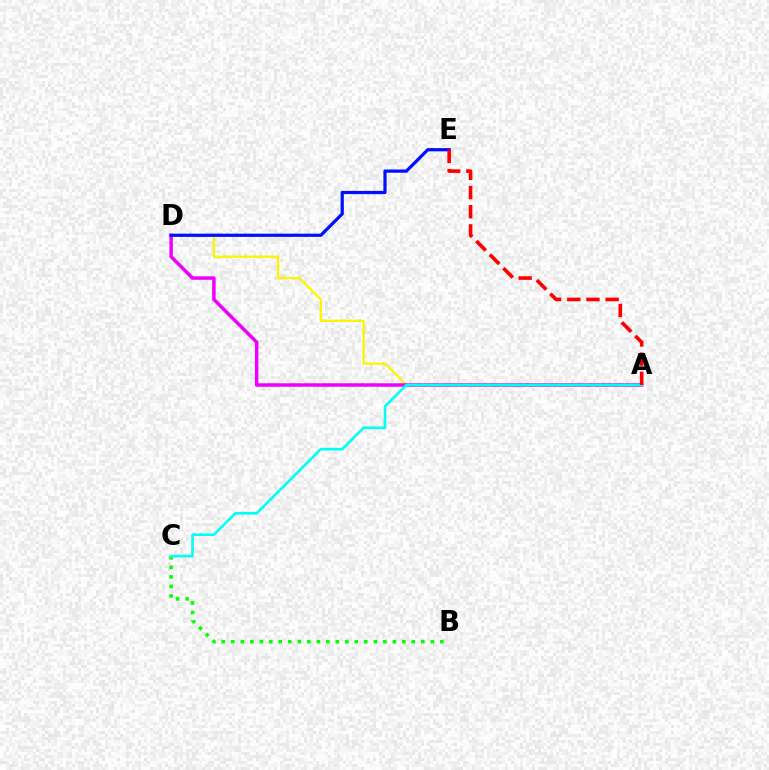{('A', 'D'): [{'color': '#fcf500', 'line_style': 'solid', 'thickness': 1.66}, {'color': '#ee00ff', 'line_style': 'solid', 'thickness': 2.5}], ('B', 'C'): [{'color': '#08ff00', 'line_style': 'dotted', 'thickness': 2.58}], ('D', 'E'): [{'color': '#0010ff', 'line_style': 'solid', 'thickness': 2.32}], ('A', 'C'): [{'color': '#00fff6', 'line_style': 'solid', 'thickness': 1.87}], ('A', 'E'): [{'color': '#ff0000', 'line_style': 'dashed', 'thickness': 2.6}]}